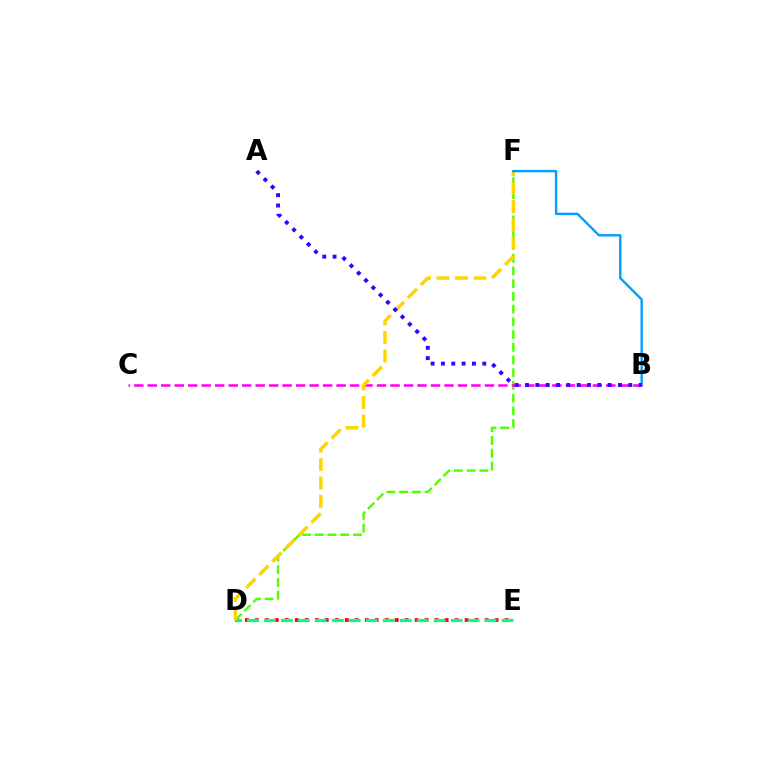{('D', 'E'): [{'color': '#ff0000', 'line_style': 'dotted', 'thickness': 2.71}, {'color': '#00ff86', 'line_style': 'dashed', 'thickness': 2.31}], ('D', 'F'): [{'color': '#4fff00', 'line_style': 'dashed', 'thickness': 1.73}, {'color': '#ffd500', 'line_style': 'dashed', 'thickness': 2.51}], ('B', 'C'): [{'color': '#ff00ed', 'line_style': 'dashed', 'thickness': 1.83}], ('B', 'F'): [{'color': '#009eff', 'line_style': 'solid', 'thickness': 1.72}], ('A', 'B'): [{'color': '#3700ff', 'line_style': 'dotted', 'thickness': 2.81}]}